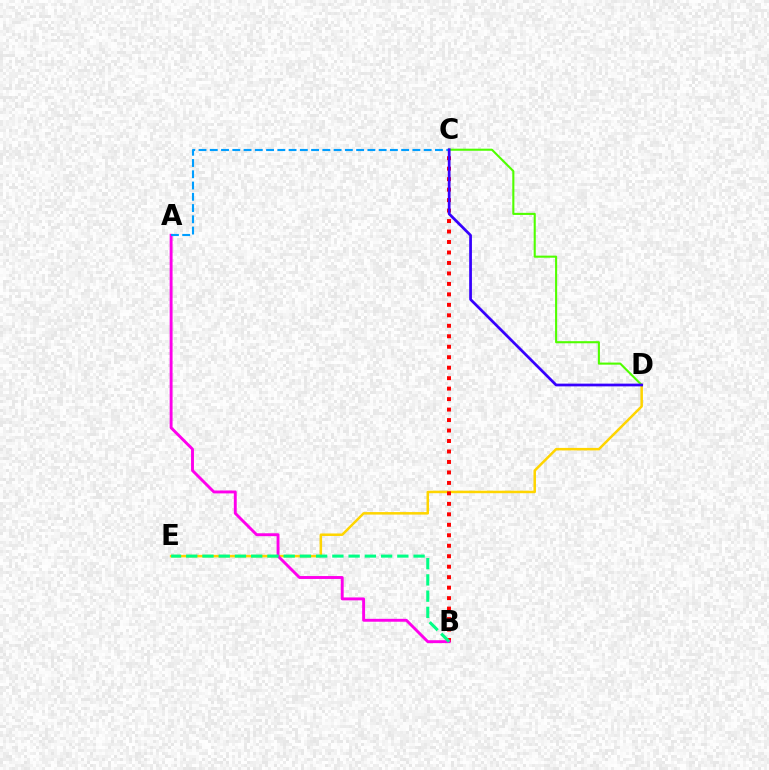{('D', 'E'): [{'color': '#ffd500', 'line_style': 'solid', 'thickness': 1.81}], ('B', 'C'): [{'color': '#ff0000', 'line_style': 'dotted', 'thickness': 2.85}], ('A', 'B'): [{'color': '#ff00ed', 'line_style': 'solid', 'thickness': 2.09}], ('B', 'E'): [{'color': '#00ff86', 'line_style': 'dashed', 'thickness': 2.21}], ('C', 'D'): [{'color': '#4fff00', 'line_style': 'solid', 'thickness': 1.51}, {'color': '#3700ff', 'line_style': 'solid', 'thickness': 1.98}], ('A', 'C'): [{'color': '#009eff', 'line_style': 'dashed', 'thickness': 1.53}]}